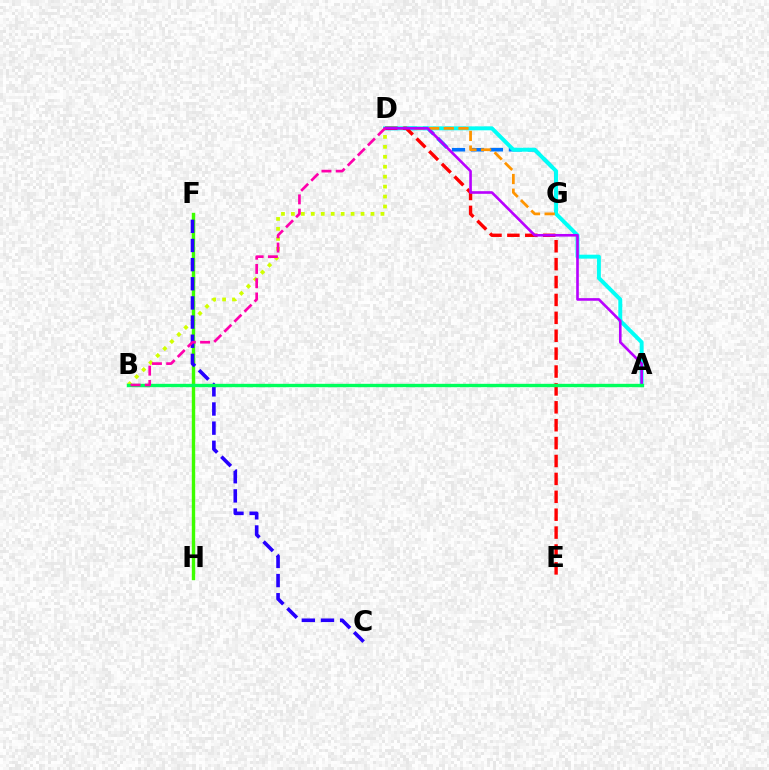{('B', 'D'): [{'color': '#d1ff00', 'line_style': 'dotted', 'thickness': 2.7}, {'color': '#ff00ac', 'line_style': 'dashed', 'thickness': 1.94}], ('D', 'G'): [{'color': '#0074ff', 'line_style': 'dashed', 'thickness': 2.57}, {'color': '#ff9400', 'line_style': 'dashed', 'thickness': 1.99}], ('A', 'D'): [{'color': '#00fff6', 'line_style': 'solid', 'thickness': 2.83}, {'color': '#b900ff', 'line_style': 'solid', 'thickness': 1.89}], ('F', 'H'): [{'color': '#3dff00', 'line_style': 'solid', 'thickness': 2.44}], ('C', 'F'): [{'color': '#2500ff', 'line_style': 'dashed', 'thickness': 2.6}], ('D', 'E'): [{'color': '#ff0000', 'line_style': 'dashed', 'thickness': 2.43}], ('A', 'B'): [{'color': '#00ff5c', 'line_style': 'solid', 'thickness': 2.42}]}